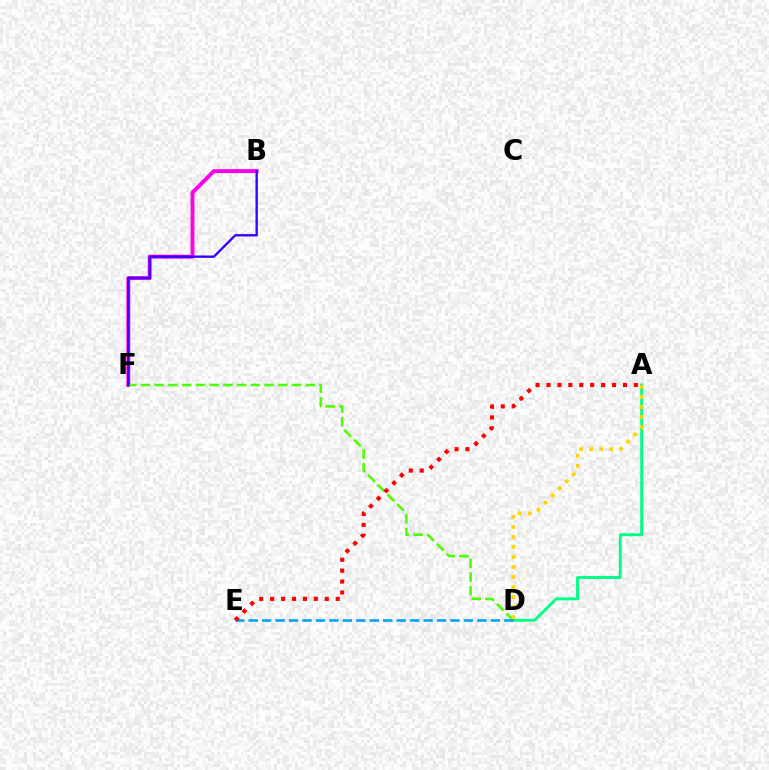{('A', 'D'): [{'color': '#00ff86', 'line_style': 'solid', 'thickness': 2.1}, {'color': '#ffd500', 'line_style': 'dotted', 'thickness': 2.73}], ('B', 'F'): [{'color': '#ff00ed', 'line_style': 'solid', 'thickness': 2.83}, {'color': '#3700ff', 'line_style': 'solid', 'thickness': 1.69}], ('D', 'F'): [{'color': '#4fff00', 'line_style': 'dashed', 'thickness': 1.87}], ('D', 'E'): [{'color': '#009eff', 'line_style': 'dashed', 'thickness': 1.83}], ('A', 'E'): [{'color': '#ff0000', 'line_style': 'dotted', 'thickness': 2.97}]}